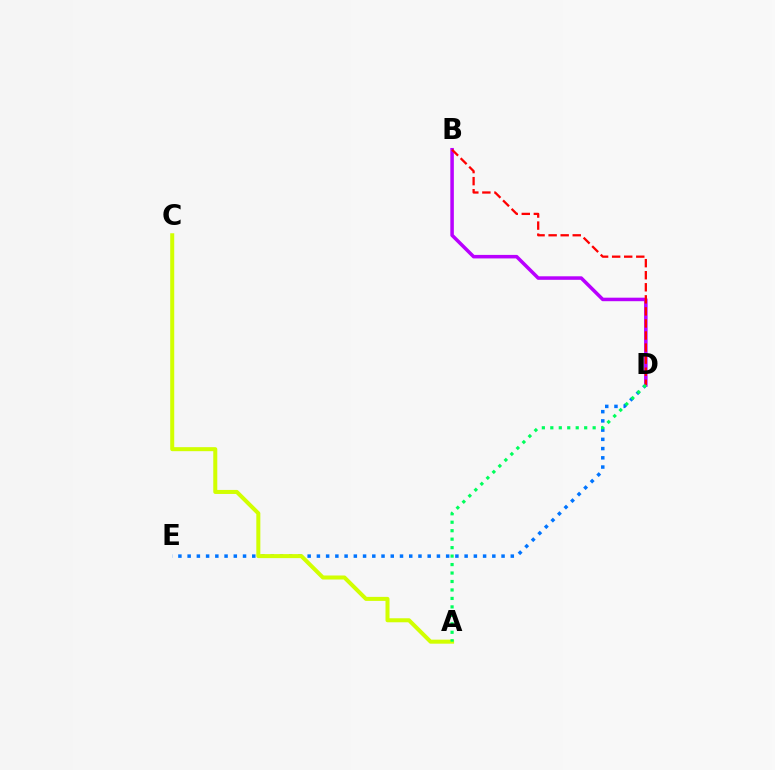{('D', 'E'): [{'color': '#0074ff', 'line_style': 'dotted', 'thickness': 2.51}], ('B', 'D'): [{'color': '#b900ff', 'line_style': 'solid', 'thickness': 2.53}, {'color': '#ff0000', 'line_style': 'dashed', 'thickness': 1.64}], ('A', 'C'): [{'color': '#d1ff00', 'line_style': 'solid', 'thickness': 2.89}], ('A', 'D'): [{'color': '#00ff5c', 'line_style': 'dotted', 'thickness': 2.3}]}